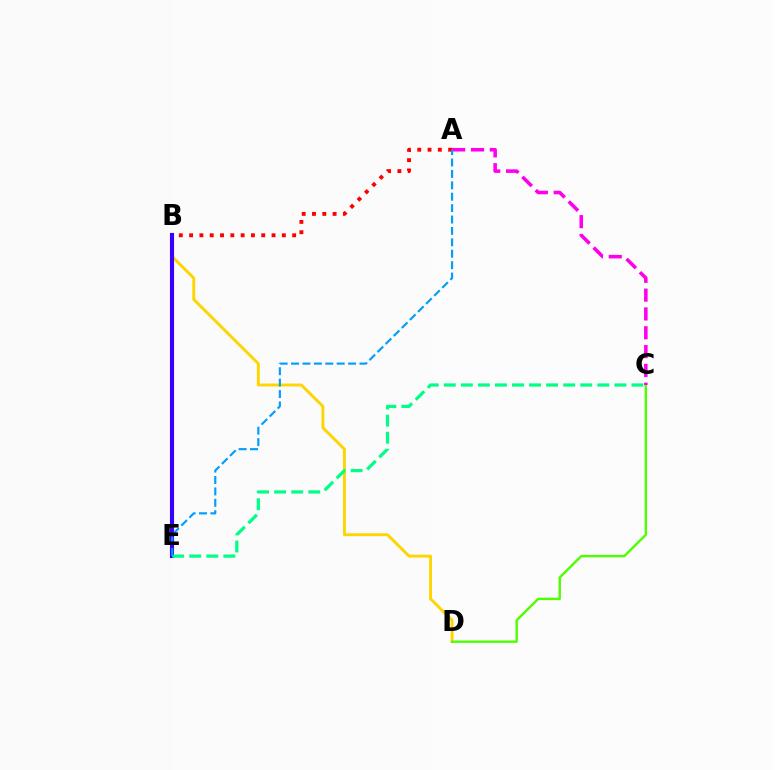{('B', 'D'): [{'color': '#ffd500', 'line_style': 'solid', 'thickness': 2.09}], ('A', 'B'): [{'color': '#ff0000', 'line_style': 'dotted', 'thickness': 2.8}], ('B', 'E'): [{'color': '#3700ff', 'line_style': 'solid', 'thickness': 2.97}], ('C', 'D'): [{'color': '#4fff00', 'line_style': 'solid', 'thickness': 1.73}], ('A', 'C'): [{'color': '#ff00ed', 'line_style': 'dashed', 'thickness': 2.56}], ('C', 'E'): [{'color': '#00ff86', 'line_style': 'dashed', 'thickness': 2.32}], ('A', 'E'): [{'color': '#009eff', 'line_style': 'dashed', 'thickness': 1.55}]}